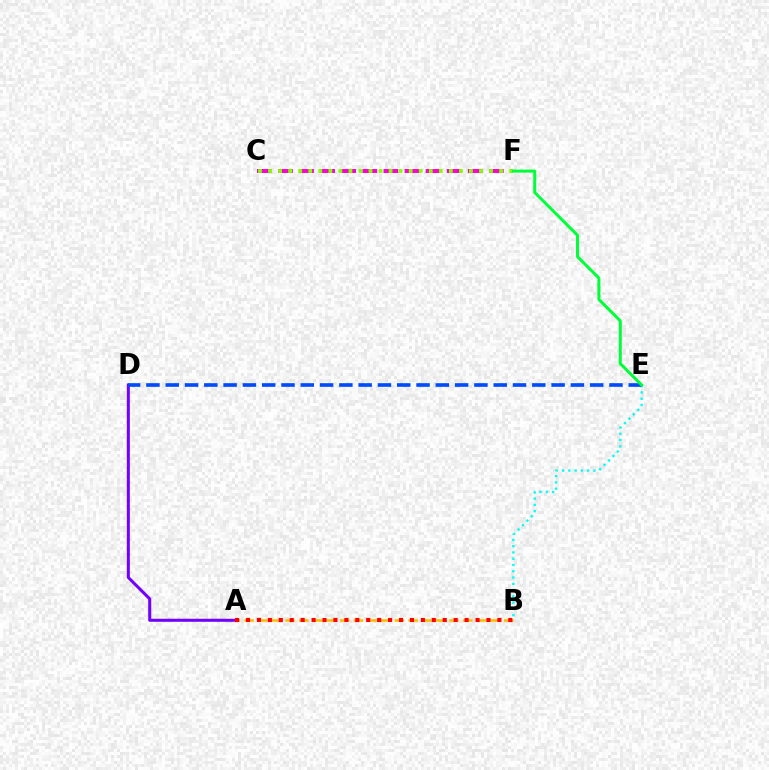{('A', 'D'): [{'color': '#7200ff', 'line_style': 'solid', 'thickness': 2.18}], ('A', 'B'): [{'color': '#ffbd00', 'line_style': 'dashed', 'thickness': 1.86}, {'color': '#ff0000', 'line_style': 'dotted', 'thickness': 2.97}], ('C', 'F'): [{'color': '#ff00cf', 'line_style': 'dashed', 'thickness': 2.86}, {'color': '#84ff00', 'line_style': 'dotted', 'thickness': 2.73}], ('B', 'E'): [{'color': '#00fff6', 'line_style': 'dotted', 'thickness': 1.7}], ('D', 'E'): [{'color': '#004bff', 'line_style': 'dashed', 'thickness': 2.62}], ('E', 'F'): [{'color': '#00ff39', 'line_style': 'solid', 'thickness': 2.17}]}